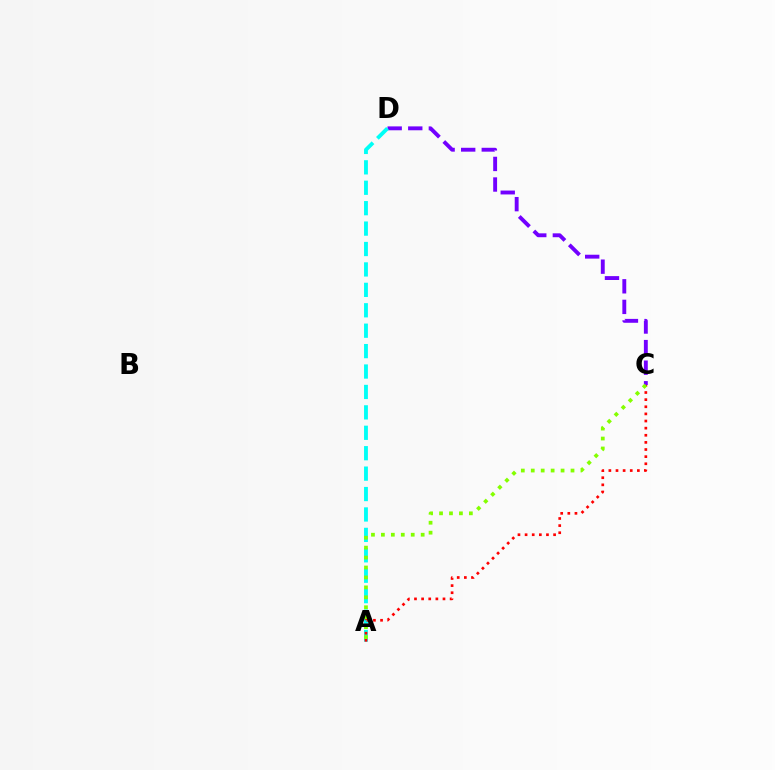{('C', 'D'): [{'color': '#7200ff', 'line_style': 'dashed', 'thickness': 2.8}], ('A', 'D'): [{'color': '#00fff6', 'line_style': 'dashed', 'thickness': 2.77}], ('A', 'C'): [{'color': '#ff0000', 'line_style': 'dotted', 'thickness': 1.94}, {'color': '#84ff00', 'line_style': 'dotted', 'thickness': 2.7}]}